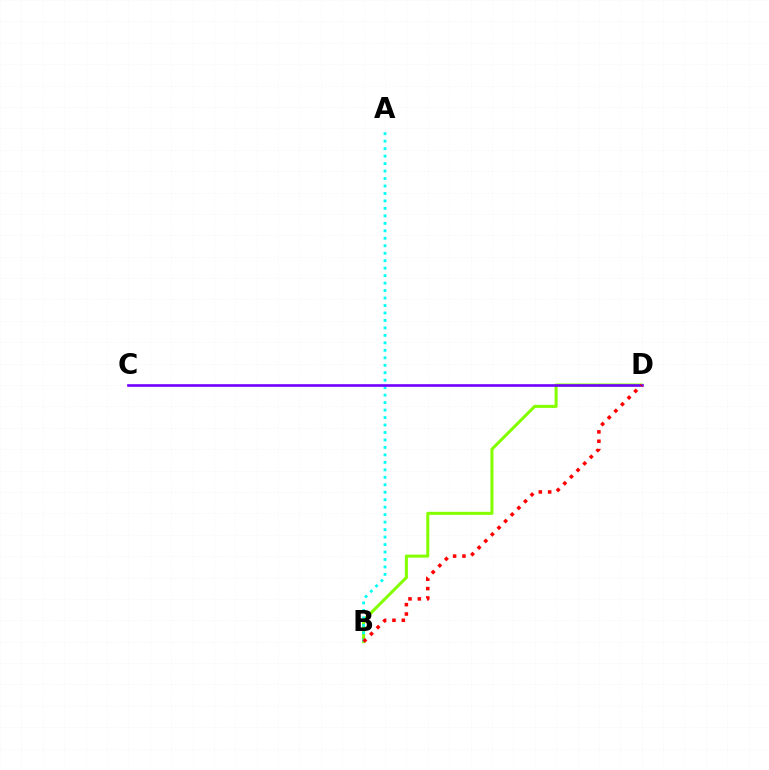{('B', 'D'): [{'color': '#84ff00', 'line_style': 'solid', 'thickness': 2.19}, {'color': '#ff0000', 'line_style': 'dotted', 'thickness': 2.54}], ('A', 'B'): [{'color': '#00fff6', 'line_style': 'dotted', 'thickness': 2.03}], ('C', 'D'): [{'color': '#7200ff', 'line_style': 'solid', 'thickness': 1.9}]}